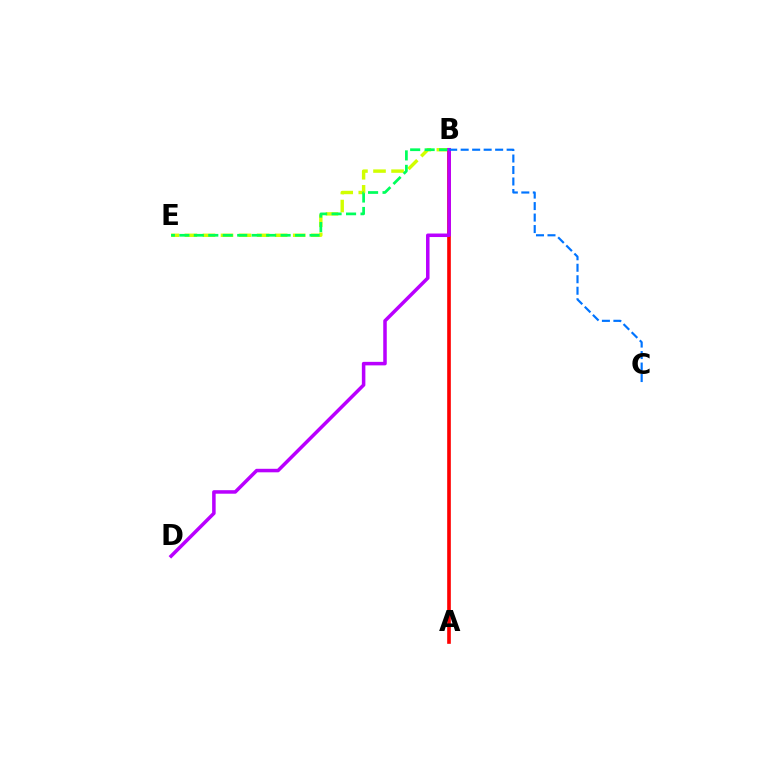{('B', 'E'): [{'color': '#d1ff00', 'line_style': 'dashed', 'thickness': 2.45}, {'color': '#00ff5c', 'line_style': 'dashed', 'thickness': 1.97}], ('A', 'B'): [{'color': '#ff0000', 'line_style': 'solid', 'thickness': 2.63}], ('B', 'D'): [{'color': '#b900ff', 'line_style': 'solid', 'thickness': 2.53}], ('B', 'C'): [{'color': '#0074ff', 'line_style': 'dashed', 'thickness': 1.56}]}